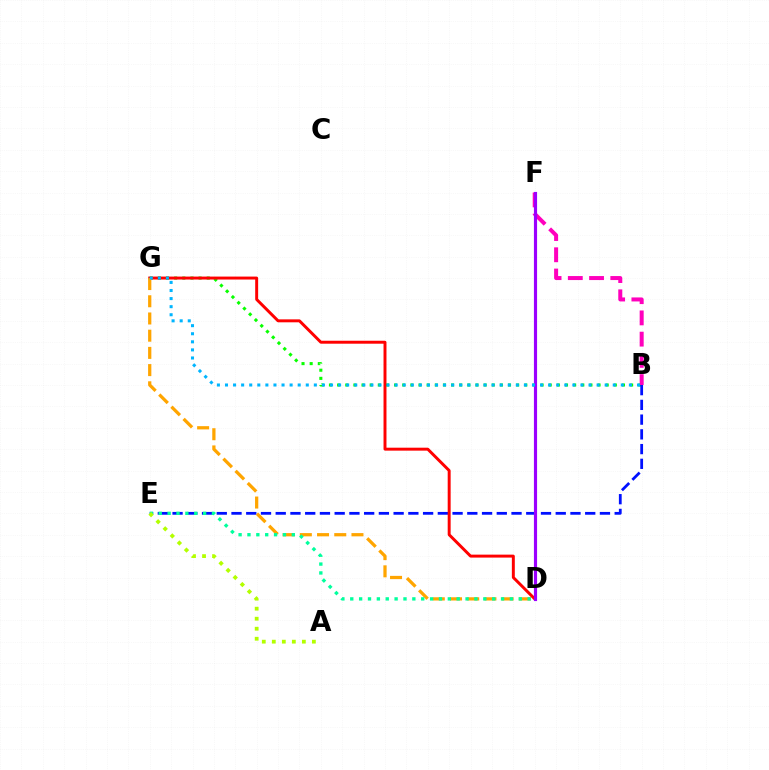{('B', 'G'): [{'color': '#08ff00', 'line_style': 'dotted', 'thickness': 2.21}, {'color': '#00b5ff', 'line_style': 'dotted', 'thickness': 2.19}], ('B', 'F'): [{'color': '#ff00bd', 'line_style': 'dashed', 'thickness': 2.89}], ('B', 'E'): [{'color': '#0010ff', 'line_style': 'dashed', 'thickness': 2.0}], ('D', 'G'): [{'color': '#ff0000', 'line_style': 'solid', 'thickness': 2.13}, {'color': '#ffa500', 'line_style': 'dashed', 'thickness': 2.34}], ('D', 'F'): [{'color': '#9b00ff', 'line_style': 'solid', 'thickness': 2.27}], ('D', 'E'): [{'color': '#00ff9d', 'line_style': 'dotted', 'thickness': 2.41}], ('A', 'E'): [{'color': '#b3ff00', 'line_style': 'dotted', 'thickness': 2.72}]}